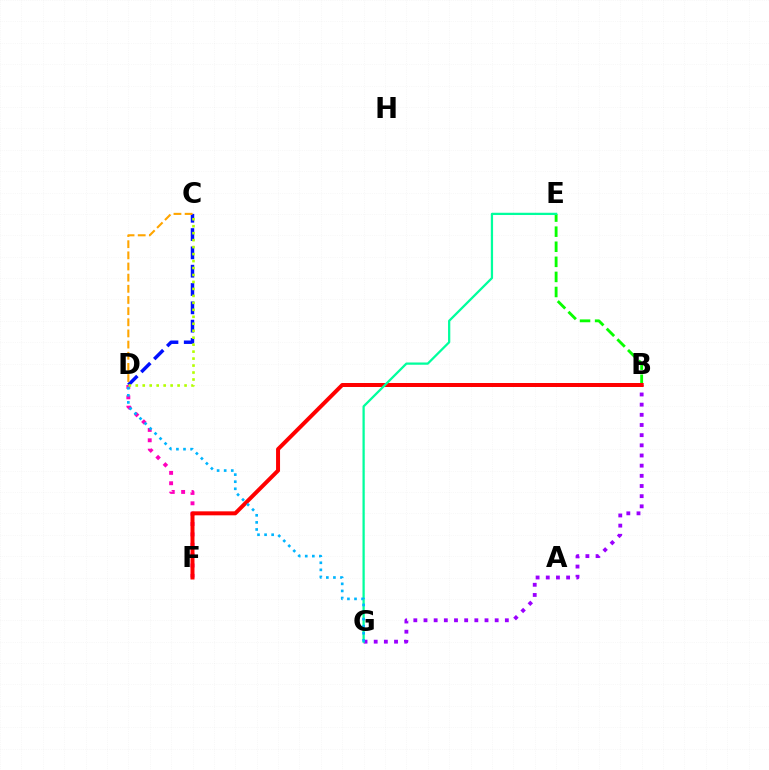{('C', 'D'): [{'color': '#0010ff', 'line_style': 'dashed', 'thickness': 2.49}, {'color': '#b3ff00', 'line_style': 'dotted', 'thickness': 1.89}, {'color': '#ffa500', 'line_style': 'dashed', 'thickness': 1.51}], ('D', 'F'): [{'color': '#ff00bd', 'line_style': 'dotted', 'thickness': 2.82}], ('B', 'E'): [{'color': '#08ff00', 'line_style': 'dashed', 'thickness': 2.05}], ('B', 'G'): [{'color': '#9b00ff', 'line_style': 'dotted', 'thickness': 2.76}], ('B', 'F'): [{'color': '#ff0000', 'line_style': 'solid', 'thickness': 2.87}], ('E', 'G'): [{'color': '#00ff9d', 'line_style': 'solid', 'thickness': 1.63}], ('D', 'G'): [{'color': '#00b5ff', 'line_style': 'dotted', 'thickness': 1.92}]}